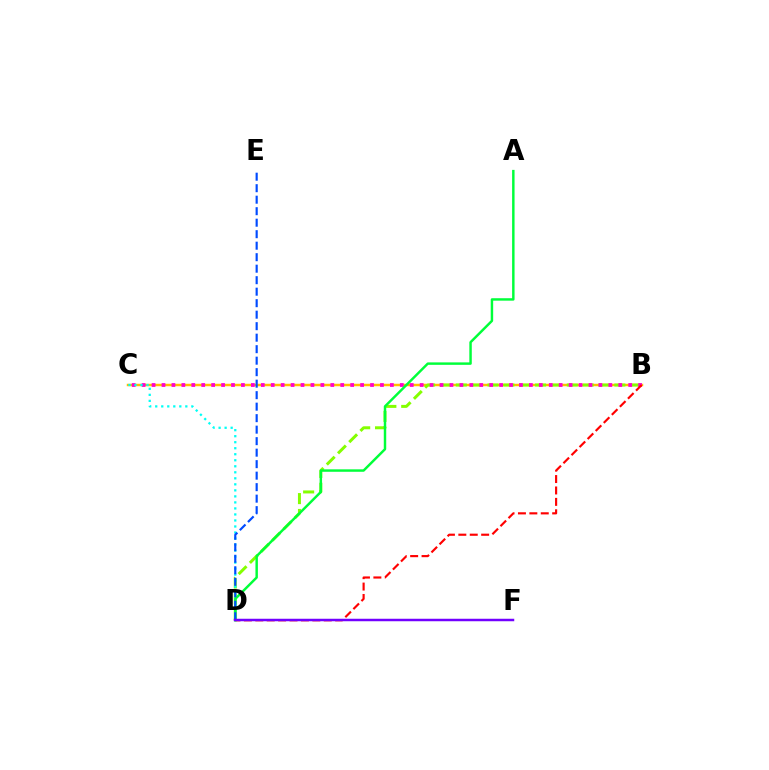{('B', 'C'): [{'color': '#ffbd00', 'line_style': 'solid', 'thickness': 1.78}, {'color': '#ff00cf', 'line_style': 'dotted', 'thickness': 2.7}], ('B', 'D'): [{'color': '#84ff00', 'line_style': 'dashed', 'thickness': 2.15}, {'color': '#ff0000', 'line_style': 'dashed', 'thickness': 1.55}], ('C', 'D'): [{'color': '#00fff6', 'line_style': 'dotted', 'thickness': 1.64}], ('A', 'D'): [{'color': '#00ff39', 'line_style': 'solid', 'thickness': 1.76}], ('D', 'E'): [{'color': '#004bff', 'line_style': 'dashed', 'thickness': 1.56}], ('D', 'F'): [{'color': '#7200ff', 'line_style': 'solid', 'thickness': 1.79}]}